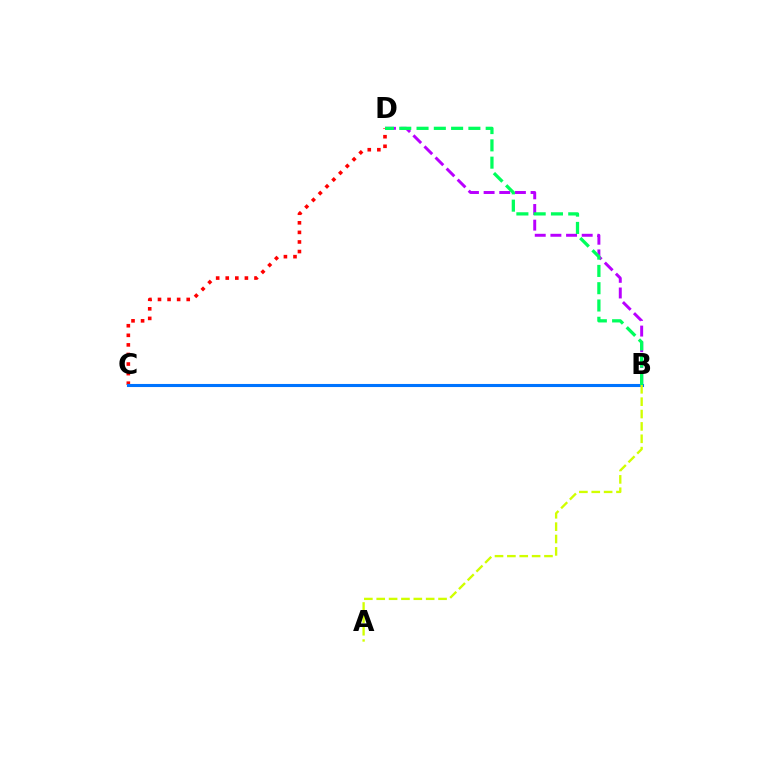{('B', 'D'): [{'color': '#b900ff', 'line_style': 'dashed', 'thickness': 2.13}, {'color': '#00ff5c', 'line_style': 'dashed', 'thickness': 2.35}], ('C', 'D'): [{'color': '#ff0000', 'line_style': 'dotted', 'thickness': 2.6}], ('B', 'C'): [{'color': '#0074ff', 'line_style': 'solid', 'thickness': 2.22}], ('A', 'B'): [{'color': '#d1ff00', 'line_style': 'dashed', 'thickness': 1.68}]}